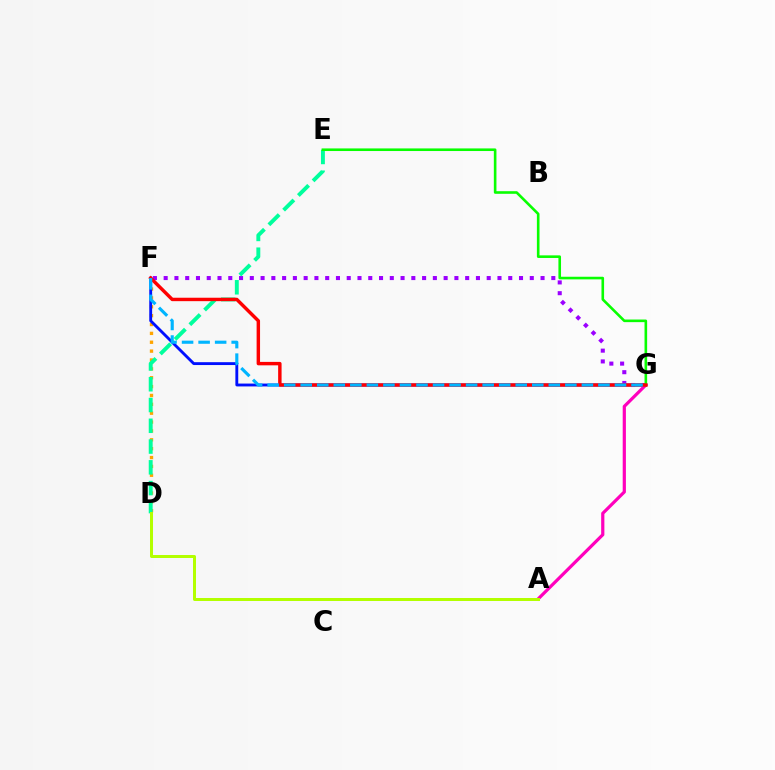{('D', 'F'): [{'color': '#ffa500', 'line_style': 'dotted', 'thickness': 2.41}], ('F', 'G'): [{'color': '#0010ff', 'line_style': 'solid', 'thickness': 2.06}, {'color': '#9b00ff', 'line_style': 'dotted', 'thickness': 2.93}, {'color': '#ff0000', 'line_style': 'solid', 'thickness': 2.47}, {'color': '#00b5ff', 'line_style': 'dashed', 'thickness': 2.25}], ('A', 'G'): [{'color': '#ff00bd', 'line_style': 'solid', 'thickness': 2.31}], ('D', 'E'): [{'color': '#00ff9d', 'line_style': 'dashed', 'thickness': 2.82}], ('E', 'G'): [{'color': '#08ff00', 'line_style': 'solid', 'thickness': 1.88}], ('A', 'D'): [{'color': '#b3ff00', 'line_style': 'solid', 'thickness': 2.15}]}